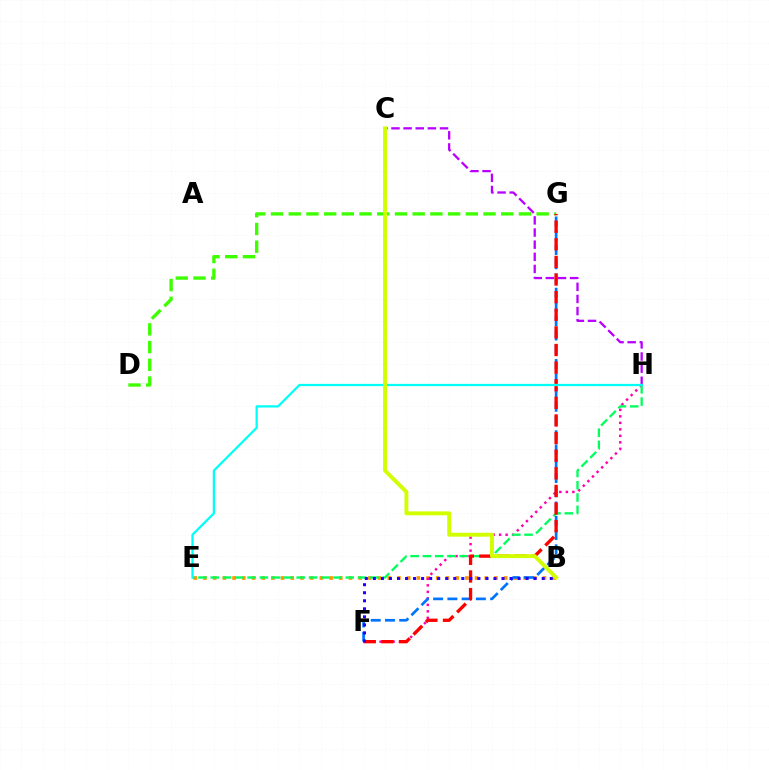{('D', 'G'): [{'color': '#3dff00', 'line_style': 'dashed', 'thickness': 2.41}], ('B', 'E'): [{'color': '#ff9400', 'line_style': 'dotted', 'thickness': 2.64}], ('F', 'H'): [{'color': '#ff00ac', 'line_style': 'dotted', 'thickness': 1.77}], ('E', 'H'): [{'color': '#00ff5c', 'line_style': 'dashed', 'thickness': 1.67}, {'color': '#00fff6', 'line_style': 'solid', 'thickness': 1.62}], ('F', 'G'): [{'color': '#0074ff', 'line_style': 'dashed', 'thickness': 1.94}, {'color': '#ff0000', 'line_style': 'dashed', 'thickness': 2.39}], ('C', 'H'): [{'color': '#b900ff', 'line_style': 'dashed', 'thickness': 1.65}], ('B', 'F'): [{'color': '#2500ff', 'line_style': 'dotted', 'thickness': 2.18}], ('B', 'C'): [{'color': '#d1ff00', 'line_style': 'solid', 'thickness': 2.81}]}